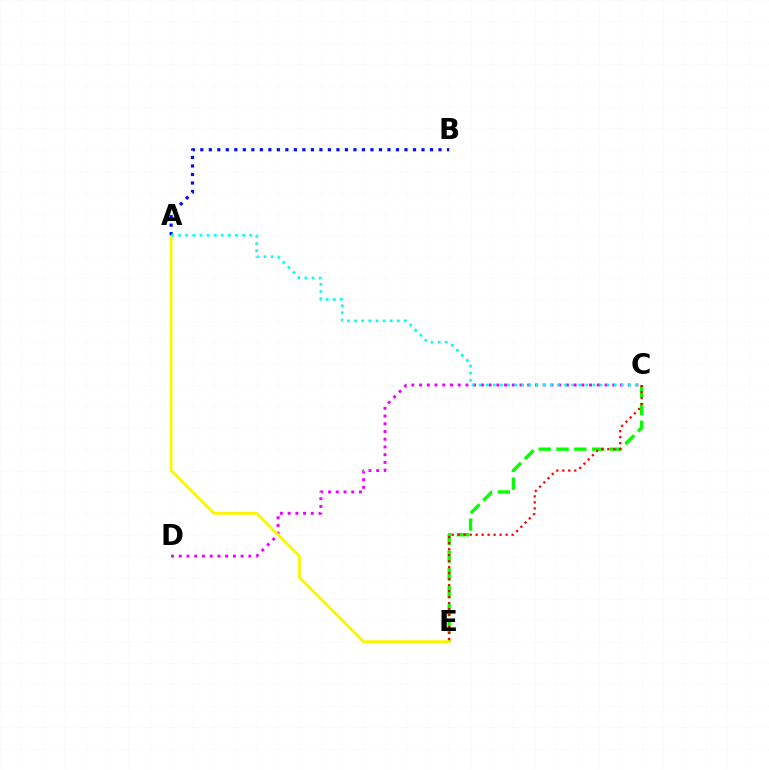{('C', 'E'): [{'color': '#08ff00', 'line_style': 'dashed', 'thickness': 2.42}, {'color': '#ff0000', 'line_style': 'dotted', 'thickness': 1.63}], ('C', 'D'): [{'color': '#ee00ff', 'line_style': 'dotted', 'thickness': 2.1}], ('A', 'E'): [{'color': '#fcf500', 'line_style': 'solid', 'thickness': 1.99}], ('A', 'B'): [{'color': '#0010ff', 'line_style': 'dotted', 'thickness': 2.31}], ('A', 'C'): [{'color': '#00fff6', 'line_style': 'dotted', 'thickness': 1.93}]}